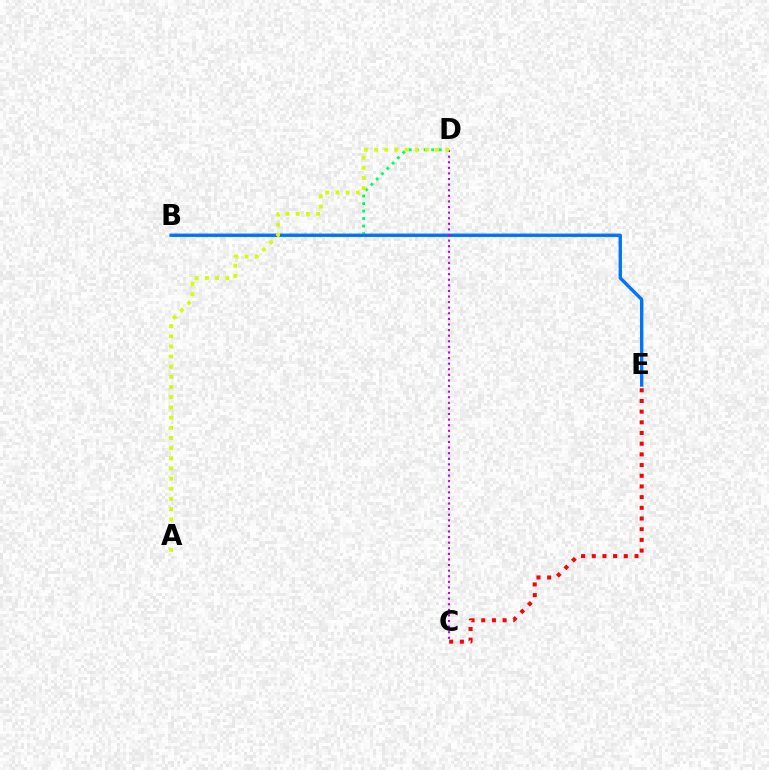{('B', 'D'): [{'color': '#00ff5c', 'line_style': 'dotted', 'thickness': 2.04}], ('B', 'E'): [{'color': '#0074ff', 'line_style': 'solid', 'thickness': 2.43}], ('C', 'D'): [{'color': '#b900ff', 'line_style': 'dotted', 'thickness': 1.52}], ('A', 'D'): [{'color': '#d1ff00', 'line_style': 'dotted', 'thickness': 2.76}], ('C', 'E'): [{'color': '#ff0000', 'line_style': 'dotted', 'thickness': 2.9}]}